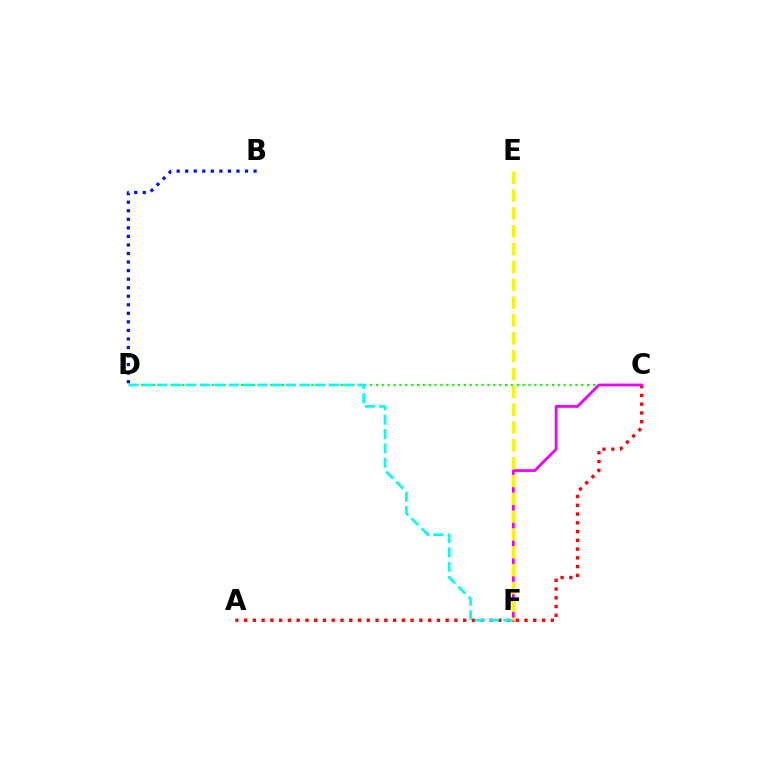{('C', 'D'): [{'color': '#08ff00', 'line_style': 'dotted', 'thickness': 1.59}], ('A', 'C'): [{'color': '#ff0000', 'line_style': 'dotted', 'thickness': 2.38}], ('D', 'F'): [{'color': '#00fff6', 'line_style': 'dashed', 'thickness': 1.94}], ('B', 'D'): [{'color': '#0010ff', 'line_style': 'dotted', 'thickness': 2.32}], ('C', 'F'): [{'color': '#ee00ff', 'line_style': 'solid', 'thickness': 1.98}], ('E', 'F'): [{'color': '#fcf500', 'line_style': 'dashed', 'thickness': 2.42}]}